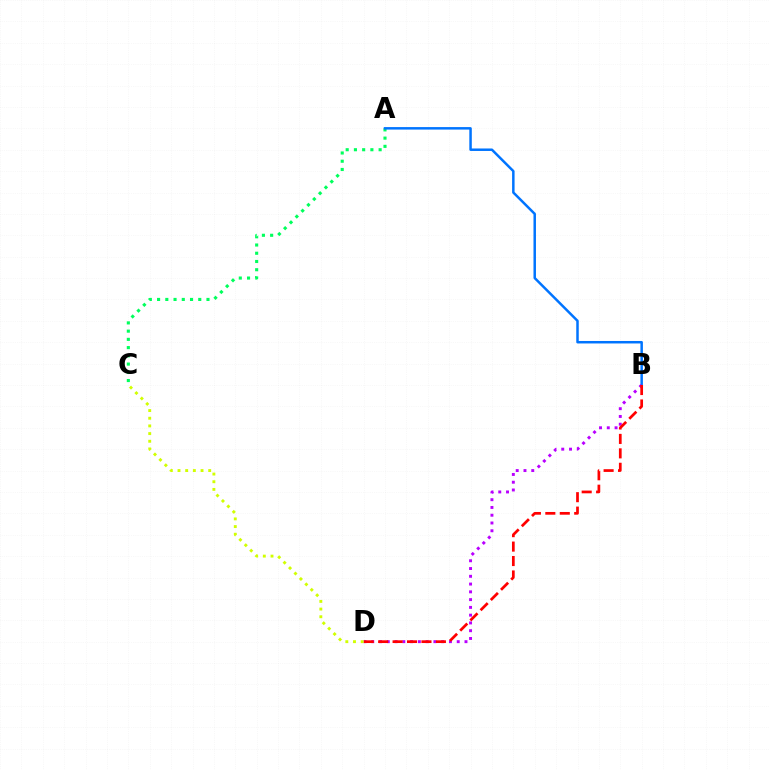{('A', 'C'): [{'color': '#00ff5c', 'line_style': 'dotted', 'thickness': 2.24}], ('A', 'B'): [{'color': '#0074ff', 'line_style': 'solid', 'thickness': 1.79}], ('B', 'D'): [{'color': '#b900ff', 'line_style': 'dotted', 'thickness': 2.11}, {'color': '#ff0000', 'line_style': 'dashed', 'thickness': 1.96}], ('C', 'D'): [{'color': '#d1ff00', 'line_style': 'dotted', 'thickness': 2.09}]}